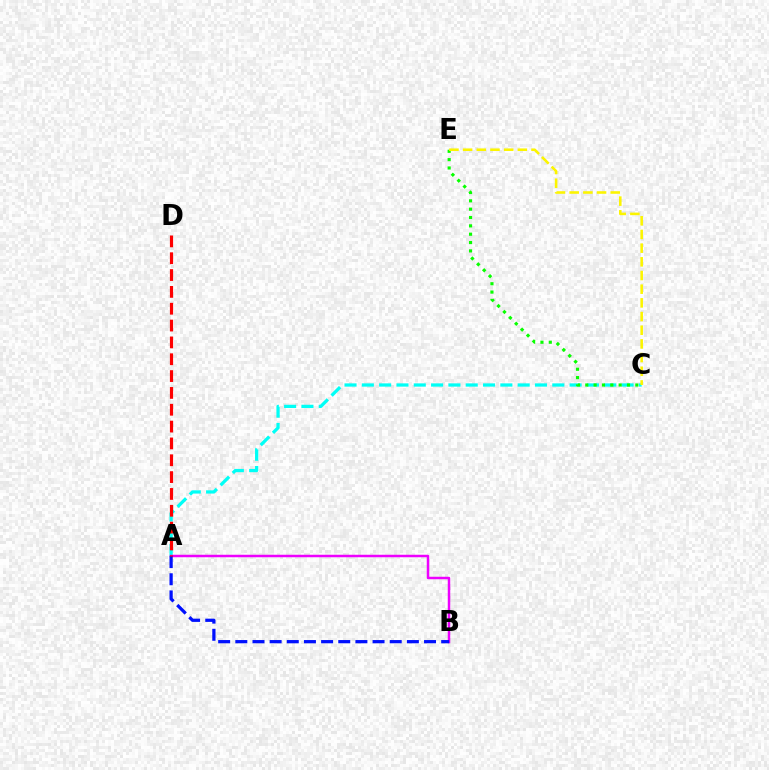{('A', 'C'): [{'color': '#00fff6', 'line_style': 'dashed', 'thickness': 2.35}], ('C', 'E'): [{'color': '#08ff00', 'line_style': 'dotted', 'thickness': 2.27}, {'color': '#fcf500', 'line_style': 'dashed', 'thickness': 1.86}], ('A', 'B'): [{'color': '#ee00ff', 'line_style': 'solid', 'thickness': 1.79}, {'color': '#0010ff', 'line_style': 'dashed', 'thickness': 2.33}], ('A', 'D'): [{'color': '#ff0000', 'line_style': 'dashed', 'thickness': 2.29}]}